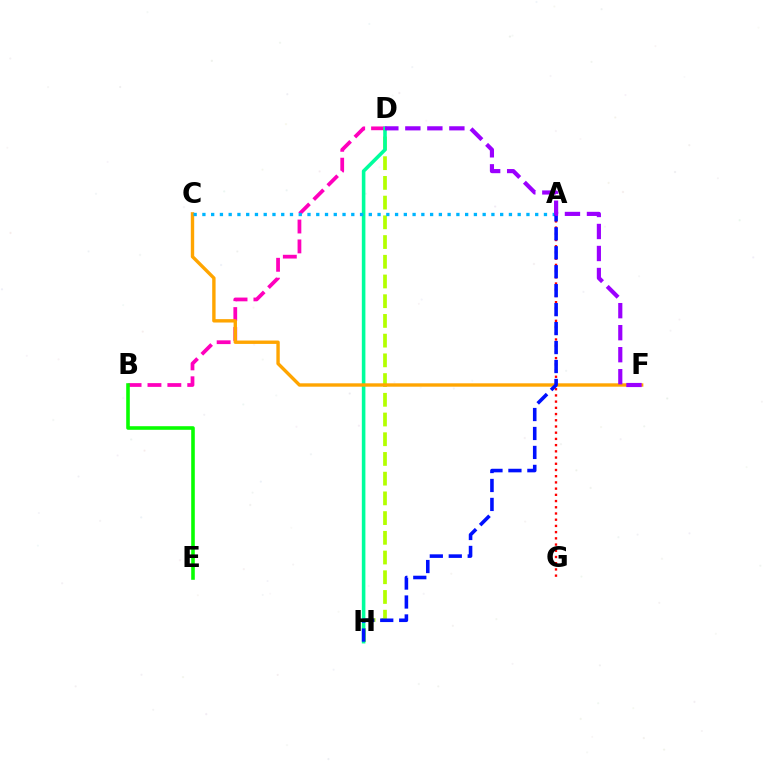{('D', 'H'): [{'color': '#b3ff00', 'line_style': 'dashed', 'thickness': 2.68}, {'color': '#00ff9d', 'line_style': 'solid', 'thickness': 2.58}], ('B', 'D'): [{'color': '#ff00bd', 'line_style': 'dashed', 'thickness': 2.7}], ('B', 'E'): [{'color': '#08ff00', 'line_style': 'solid', 'thickness': 2.58}], ('A', 'G'): [{'color': '#ff0000', 'line_style': 'dotted', 'thickness': 1.69}], ('C', 'F'): [{'color': '#ffa500', 'line_style': 'solid', 'thickness': 2.44}], ('A', 'C'): [{'color': '#00b5ff', 'line_style': 'dotted', 'thickness': 2.38}], ('A', 'H'): [{'color': '#0010ff', 'line_style': 'dashed', 'thickness': 2.58}], ('D', 'F'): [{'color': '#9b00ff', 'line_style': 'dashed', 'thickness': 2.99}]}